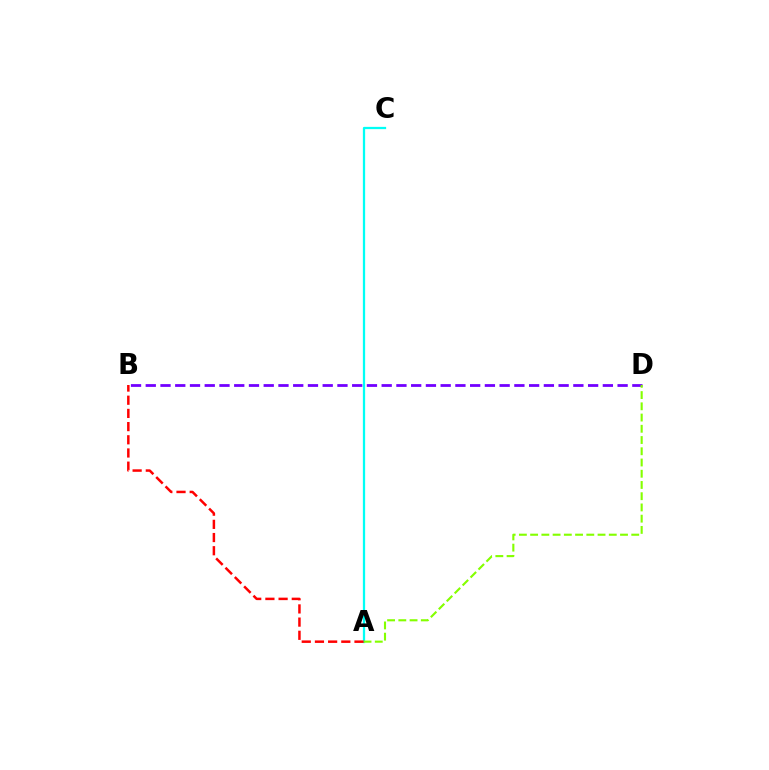{('A', 'C'): [{'color': '#00fff6', 'line_style': 'solid', 'thickness': 1.63}], ('B', 'D'): [{'color': '#7200ff', 'line_style': 'dashed', 'thickness': 2.0}], ('A', 'D'): [{'color': '#84ff00', 'line_style': 'dashed', 'thickness': 1.53}], ('A', 'B'): [{'color': '#ff0000', 'line_style': 'dashed', 'thickness': 1.79}]}